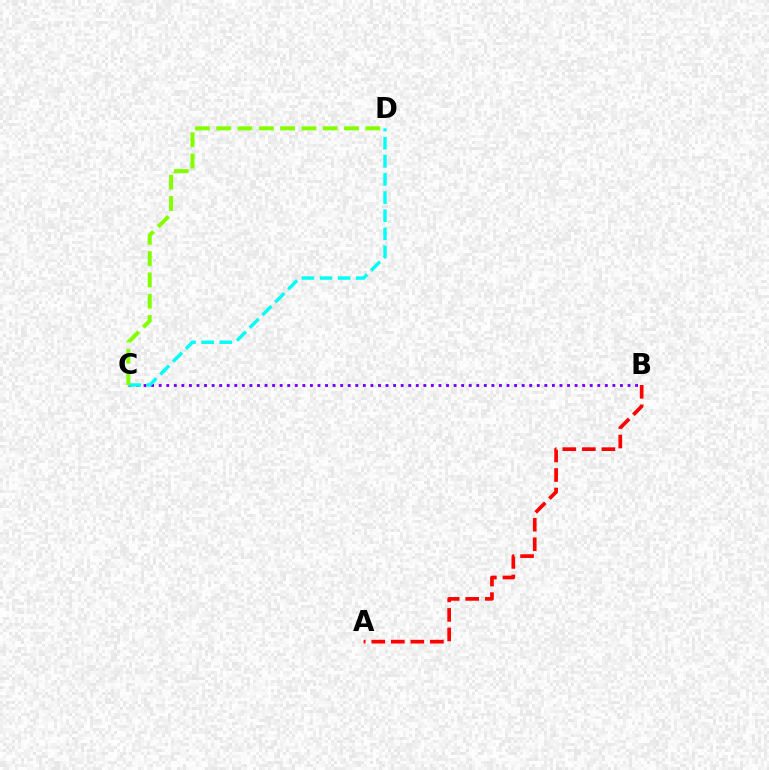{('B', 'C'): [{'color': '#7200ff', 'line_style': 'dotted', 'thickness': 2.05}], ('C', 'D'): [{'color': '#00fff6', 'line_style': 'dashed', 'thickness': 2.46}, {'color': '#84ff00', 'line_style': 'dashed', 'thickness': 2.89}], ('A', 'B'): [{'color': '#ff0000', 'line_style': 'dashed', 'thickness': 2.65}]}